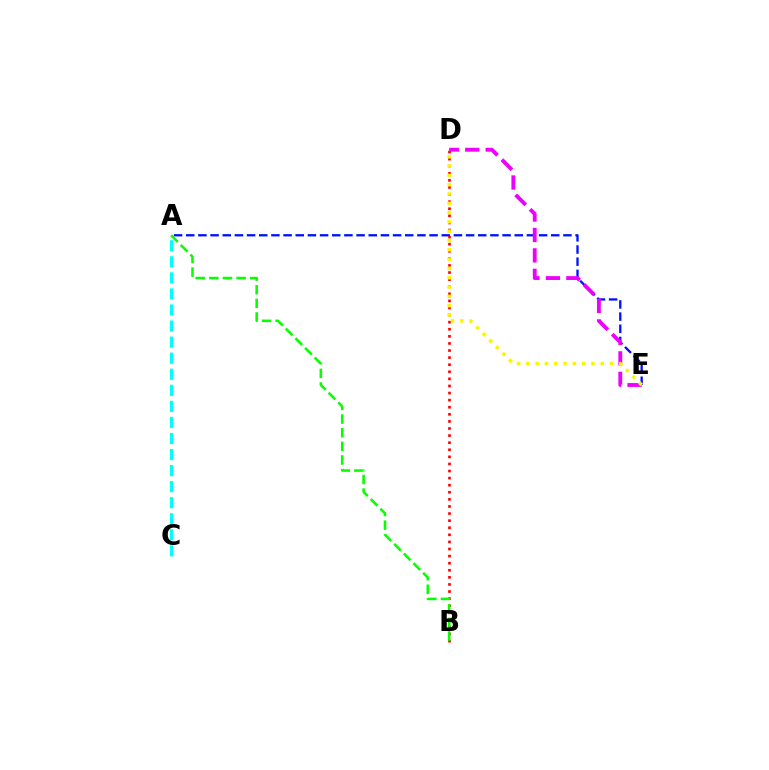{('A', 'E'): [{'color': '#0010ff', 'line_style': 'dashed', 'thickness': 1.65}], ('B', 'D'): [{'color': '#ff0000', 'line_style': 'dotted', 'thickness': 1.93}], ('D', 'E'): [{'color': '#ee00ff', 'line_style': 'dashed', 'thickness': 2.78}, {'color': '#fcf500', 'line_style': 'dotted', 'thickness': 2.53}], ('A', 'B'): [{'color': '#08ff00', 'line_style': 'dashed', 'thickness': 1.85}], ('A', 'C'): [{'color': '#00fff6', 'line_style': 'dashed', 'thickness': 2.18}]}